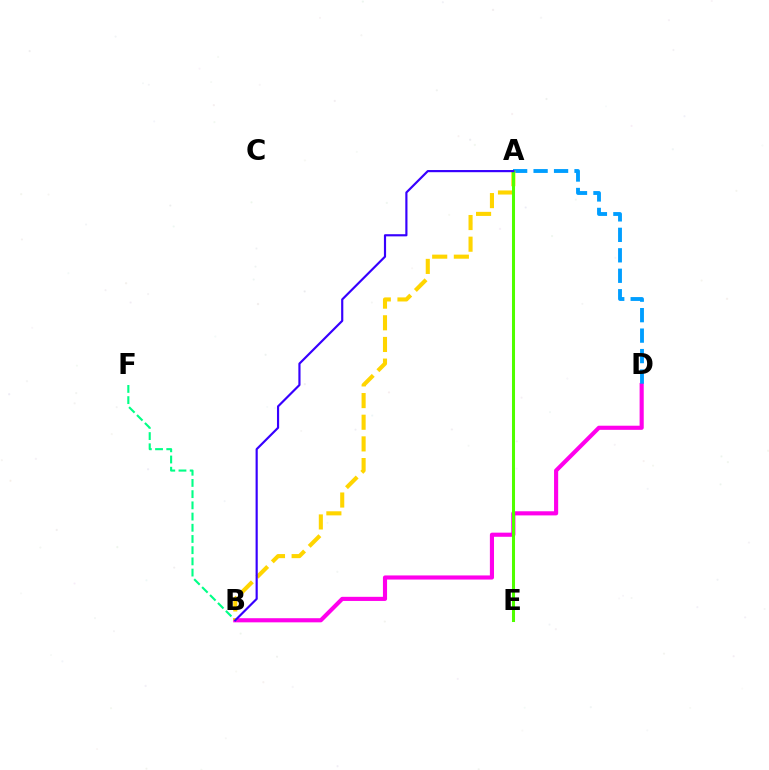{('A', 'E'): [{'color': '#ff0000', 'line_style': 'dashed', 'thickness': 1.95}, {'color': '#4fff00', 'line_style': 'solid', 'thickness': 2.19}], ('B', 'F'): [{'color': '#00ff86', 'line_style': 'dashed', 'thickness': 1.52}], ('B', 'D'): [{'color': '#ff00ed', 'line_style': 'solid', 'thickness': 2.97}], ('A', 'D'): [{'color': '#009eff', 'line_style': 'dashed', 'thickness': 2.78}], ('A', 'B'): [{'color': '#ffd500', 'line_style': 'dashed', 'thickness': 2.94}, {'color': '#3700ff', 'line_style': 'solid', 'thickness': 1.56}]}